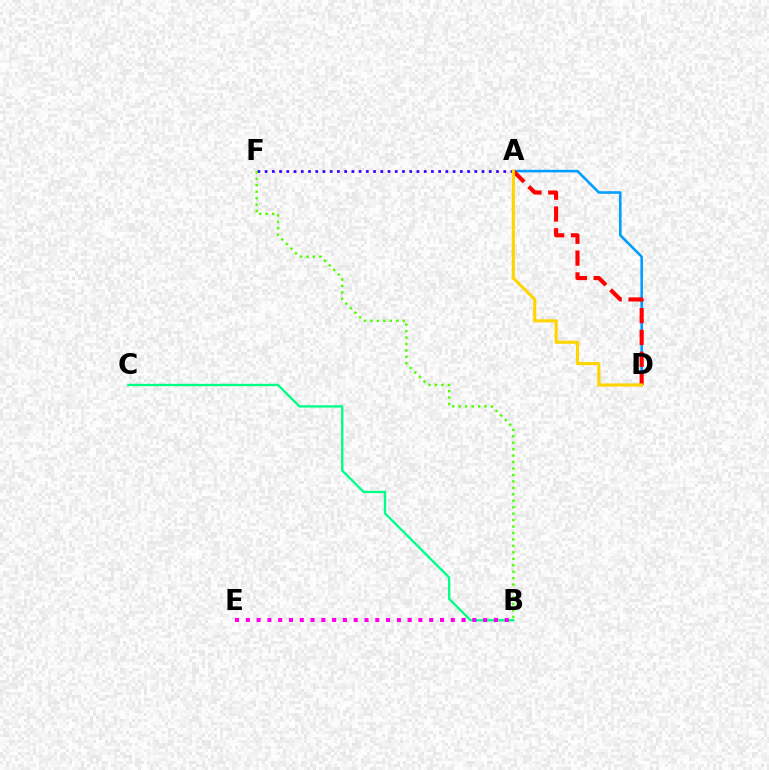{('B', 'C'): [{'color': '#00ff86', 'line_style': 'solid', 'thickness': 1.69}], ('A', 'D'): [{'color': '#009eff', 'line_style': 'solid', 'thickness': 1.86}, {'color': '#ff0000', 'line_style': 'dashed', 'thickness': 2.97}, {'color': '#ffd500', 'line_style': 'solid', 'thickness': 2.25}], ('A', 'F'): [{'color': '#3700ff', 'line_style': 'dotted', 'thickness': 1.96}], ('B', 'E'): [{'color': '#ff00ed', 'line_style': 'dotted', 'thickness': 2.93}], ('B', 'F'): [{'color': '#4fff00', 'line_style': 'dotted', 'thickness': 1.75}]}